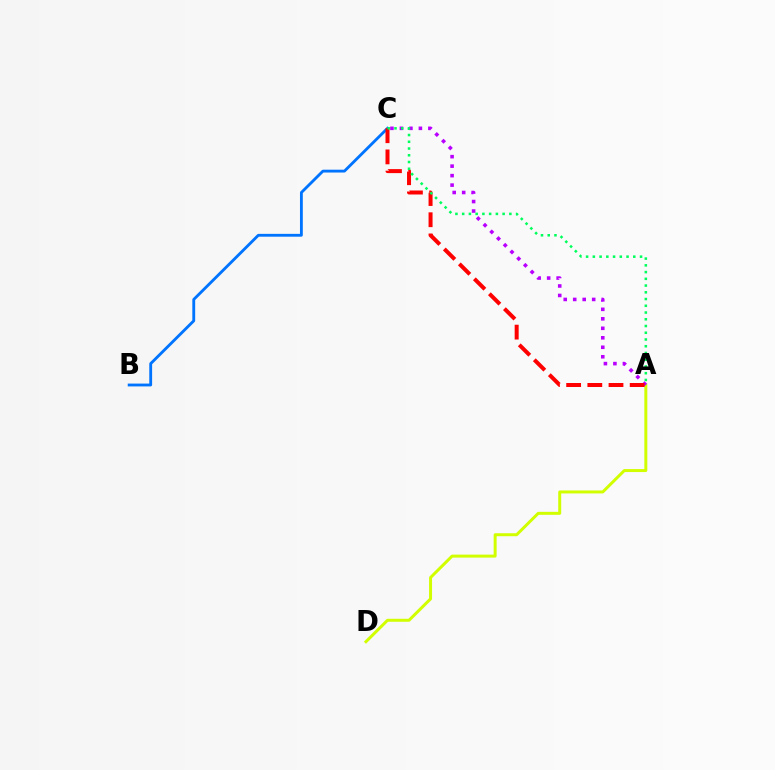{('A', 'D'): [{'color': '#d1ff00', 'line_style': 'solid', 'thickness': 2.15}], ('B', 'C'): [{'color': '#0074ff', 'line_style': 'solid', 'thickness': 2.05}], ('A', 'C'): [{'color': '#b900ff', 'line_style': 'dotted', 'thickness': 2.58}, {'color': '#ff0000', 'line_style': 'dashed', 'thickness': 2.88}, {'color': '#00ff5c', 'line_style': 'dotted', 'thickness': 1.83}]}